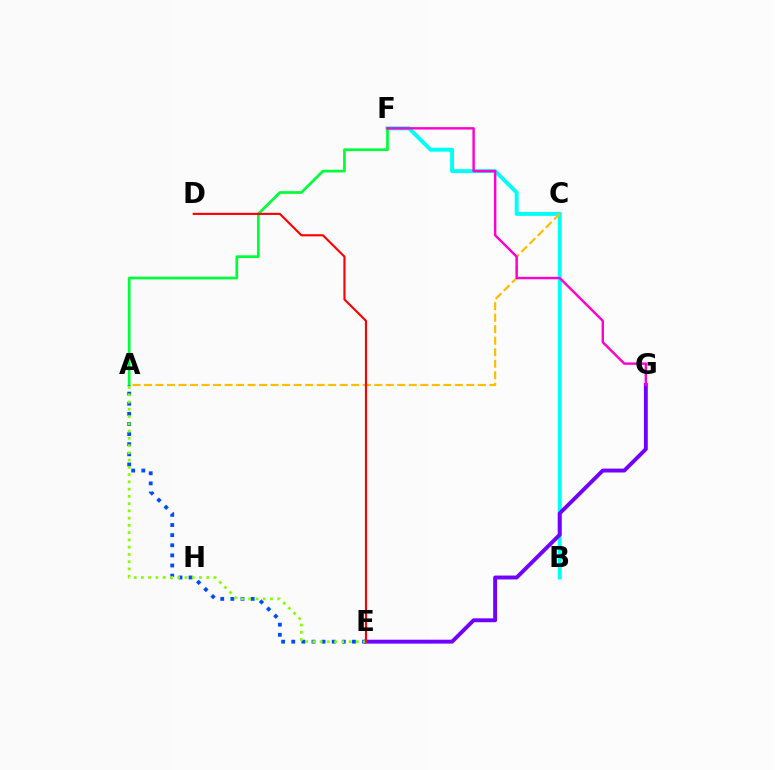{('B', 'F'): [{'color': '#00fff6', 'line_style': 'solid', 'thickness': 2.83}], ('E', 'G'): [{'color': '#7200ff', 'line_style': 'solid', 'thickness': 2.81}], ('A', 'F'): [{'color': '#00ff39', 'line_style': 'solid', 'thickness': 1.96}], ('A', 'E'): [{'color': '#004bff', 'line_style': 'dotted', 'thickness': 2.75}, {'color': '#84ff00', 'line_style': 'dotted', 'thickness': 1.97}], ('A', 'C'): [{'color': '#ffbd00', 'line_style': 'dashed', 'thickness': 1.56}], ('D', 'E'): [{'color': '#ff0000', 'line_style': 'solid', 'thickness': 1.53}], ('F', 'G'): [{'color': '#ff00cf', 'line_style': 'solid', 'thickness': 1.74}]}